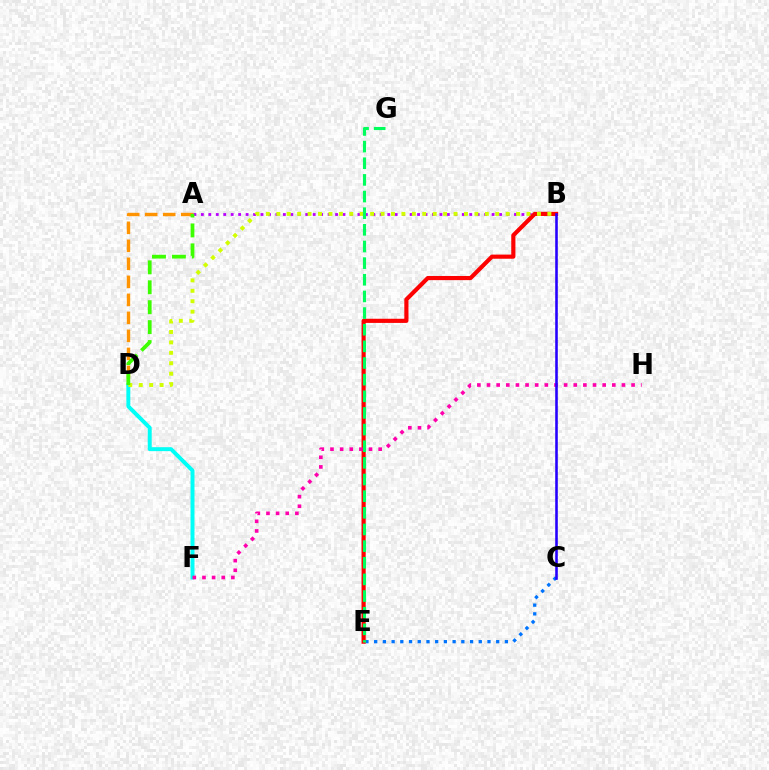{('A', 'D'): [{'color': '#ff9400', 'line_style': 'dashed', 'thickness': 2.45}, {'color': '#3dff00', 'line_style': 'dashed', 'thickness': 2.71}], ('C', 'E'): [{'color': '#0074ff', 'line_style': 'dotted', 'thickness': 2.37}], ('D', 'F'): [{'color': '#00fff6', 'line_style': 'solid', 'thickness': 2.85}], ('A', 'B'): [{'color': '#b900ff', 'line_style': 'dotted', 'thickness': 2.03}], ('B', 'E'): [{'color': '#ff0000', 'line_style': 'solid', 'thickness': 2.99}], ('B', 'D'): [{'color': '#d1ff00', 'line_style': 'dotted', 'thickness': 2.83}], ('E', 'G'): [{'color': '#00ff5c', 'line_style': 'dashed', 'thickness': 2.26}], ('F', 'H'): [{'color': '#ff00ac', 'line_style': 'dotted', 'thickness': 2.62}], ('B', 'C'): [{'color': '#2500ff', 'line_style': 'solid', 'thickness': 1.86}]}